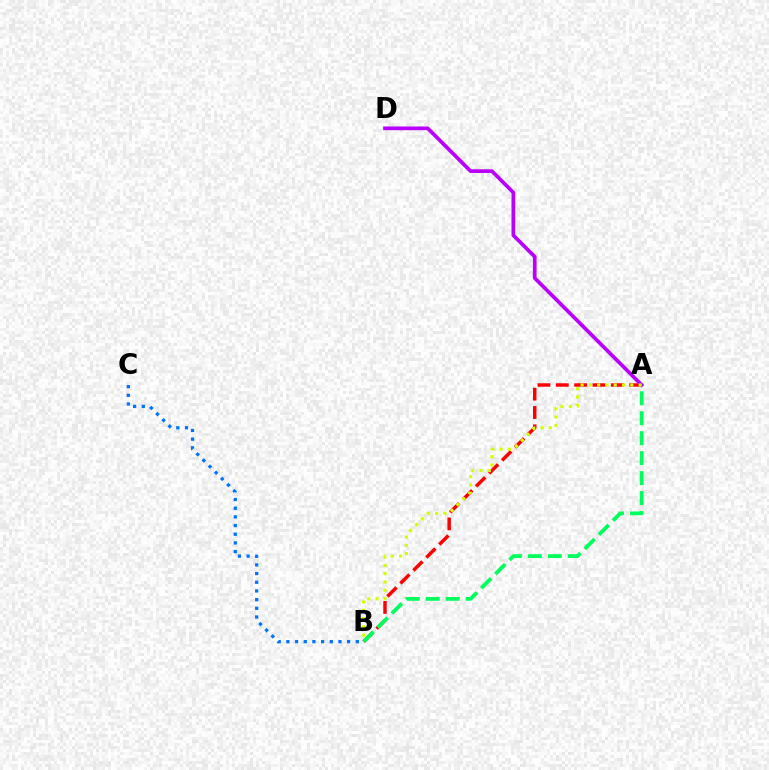{('A', 'B'): [{'color': '#ff0000', 'line_style': 'dashed', 'thickness': 2.49}, {'color': '#00ff5c', 'line_style': 'dashed', 'thickness': 2.71}, {'color': '#d1ff00', 'line_style': 'dotted', 'thickness': 2.25}], ('A', 'D'): [{'color': '#b900ff', 'line_style': 'solid', 'thickness': 2.66}], ('B', 'C'): [{'color': '#0074ff', 'line_style': 'dotted', 'thickness': 2.36}]}